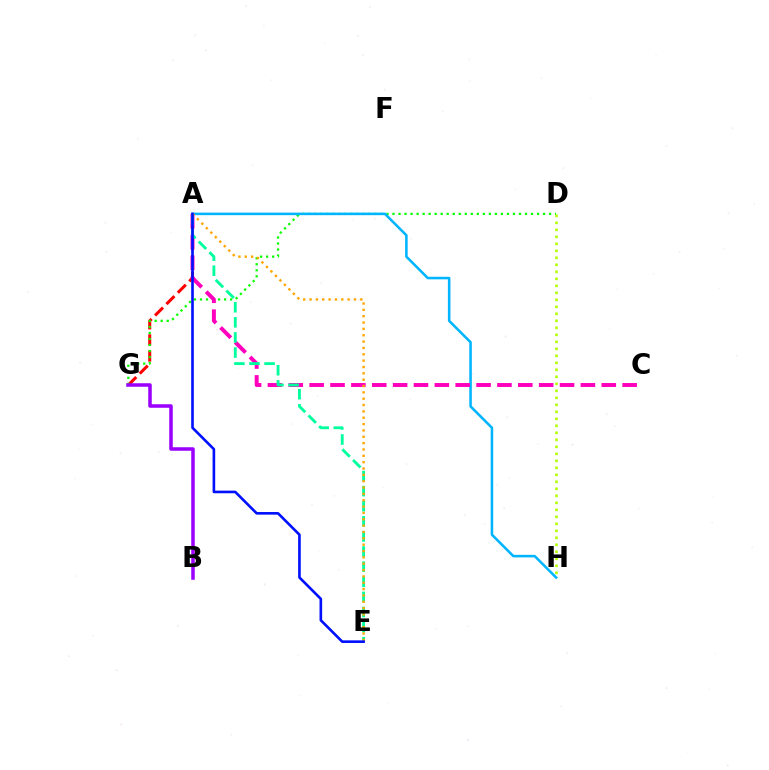{('A', 'G'): [{'color': '#ff0000', 'line_style': 'dashed', 'thickness': 2.19}], ('D', 'G'): [{'color': '#08ff00', 'line_style': 'dotted', 'thickness': 1.64}], ('A', 'H'): [{'color': '#00b5ff', 'line_style': 'solid', 'thickness': 1.84}], ('B', 'G'): [{'color': '#9b00ff', 'line_style': 'solid', 'thickness': 2.53}], ('A', 'C'): [{'color': '#ff00bd', 'line_style': 'dashed', 'thickness': 2.83}], ('A', 'E'): [{'color': '#00ff9d', 'line_style': 'dashed', 'thickness': 2.05}, {'color': '#ffa500', 'line_style': 'dotted', 'thickness': 1.72}, {'color': '#0010ff', 'line_style': 'solid', 'thickness': 1.89}], ('D', 'H'): [{'color': '#b3ff00', 'line_style': 'dotted', 'thickness': 1.9}]}